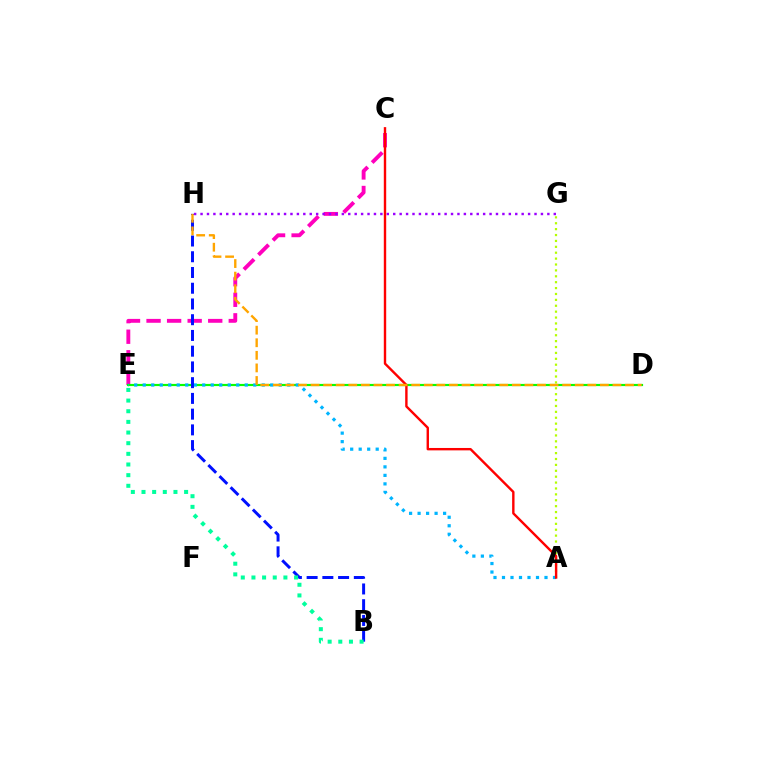{('A', 'G'): [{'color': '#b3ff00', 'line_style': 'dotted', 'thickness': 1.6}], ('C', 'E'): [{'color': '#ff00bd', 'line_style': 'dashed', 'thickness': 2.79}], ('G', 'H'): [{'color': '#9b00ff', 'line_style': 'dotted', 'thickness': 1.74}], ('D', 'E'): [{'color': '#08ff00', 'line_style': 'solid', 'thickness': 1.57}], ('A', 'E'): [{'color': '#00b5ff', 'line_style': 'dotted', 'thickness': 2.31}], ('A', 'C'): [{'color': '#ff0000', 'line_style': 'solid', 'thickness': 1.73}], ('B', 'H'): [{'color': '#0010ff', 'line_style': 'dashed', 'thickness': 2.14}], ('D', 'H'): [{'color': '#ffa500', 'line_style': 'dashed', 'thickness': 1.71}], ('B', 'E'): [{'color': '#00ff9d', 'line_style': 'dotted', 'thickness': 2.89}]}